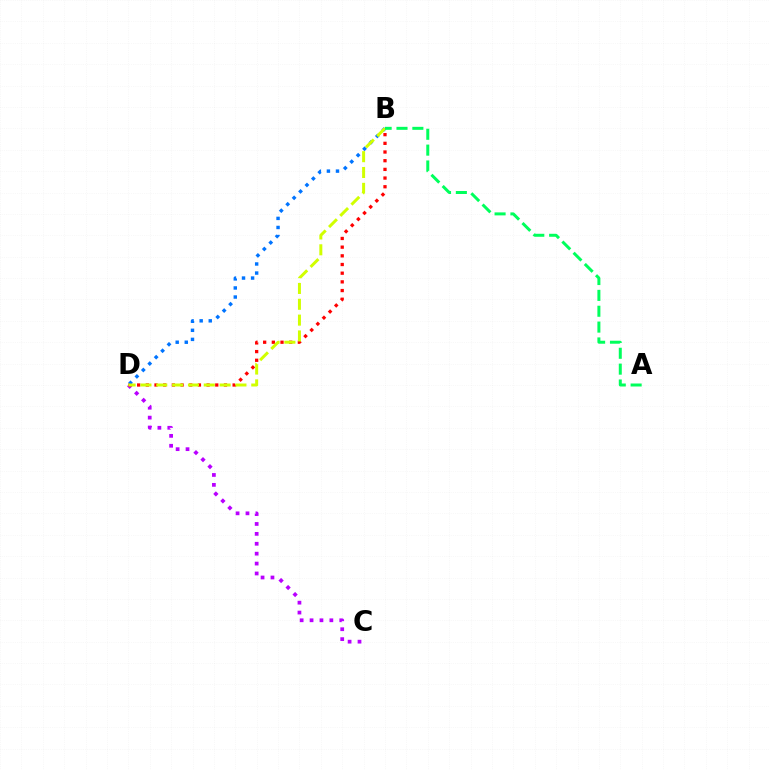{('C', 'D'): [{'color': '#b900ff', 'line_style': 'dotted', 'thickness': 2.69}], ('B', 'D'): [{'color': '#ff0000', 'line_style': 'dotted', 'thickness': 2.36}, {'color': '#0074ff', 'line_style': 'dotted', 'thickness': 2.47}, {'color': '#d1ff00', 'line_style': 'dashed', 'thickness': 2.15}], ('A', 'B'): [{'color': '#00ff5c', 'line_style': 'dashed', 'thickness': 2.15}]}